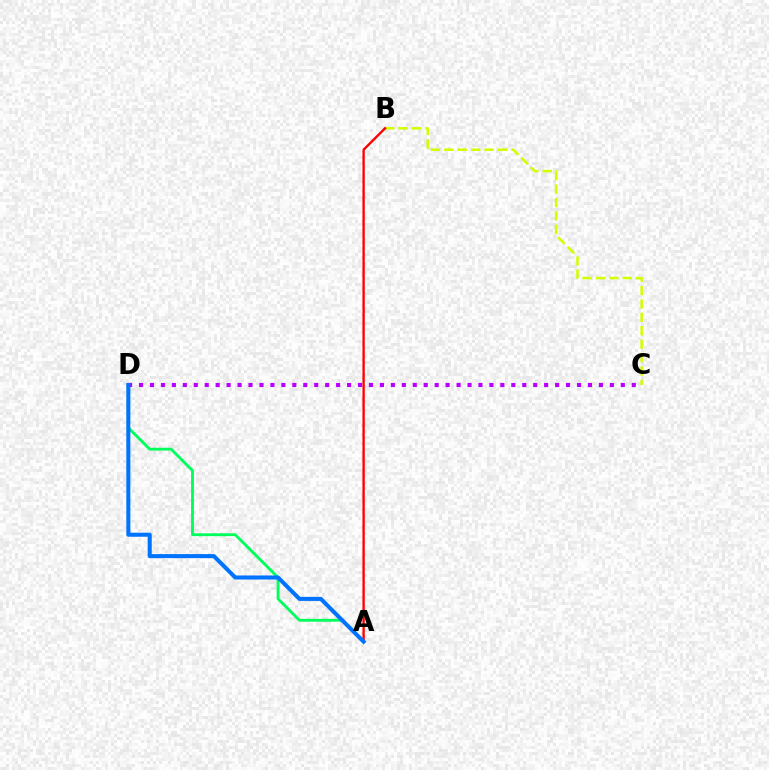{('A', 'D'): [{'color': '#00ff5c', 'line_style': 'solid', 'thickness': 2.05}, {'color': '#0074ff', 'line_style': 'solid', 'thickness': 2.91}], ('B', 'C'): [{'color': '#d1ff00', 'line_style': 'dashed', 'thickness': 1.82}], ('A', 'B'): [{'color': '#ff0000', 'line_style': 'solid', 'thickness': 1.69}], ('C', 'D'): [{'color': '#b900ff', 'line_style': 'dotted', 'thickness': 2.98}]}